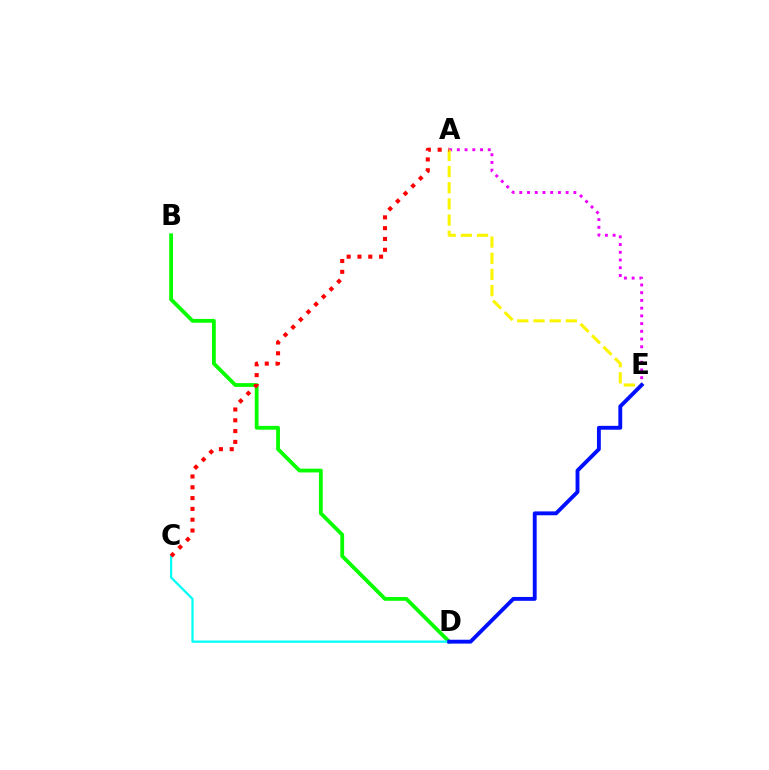{('A', 'E'): [{'color': '#ee00ff', 'line_style': 'dotted', 'thickness': 2.1}, {'color': '#fcf500', 'line_style': 'dashed', 'thickness': 2.2}], ('B', 'D'): [{'color': '#08ff00', 'line_style': 'solid', 'thickness': 2.73}], ('C', 'D'): [{'color': '#00fff6', 'line_style': 'solid', 'thickness': 1.61}], ('D', 'E'): [{'color': '#0010ff', 'line_style': 'solid', 'thickness': 2.79}], ('A', 'C'): [{'color': '#ff0000', 'line_style': 'dotted', 'thickness': 2.94}]}